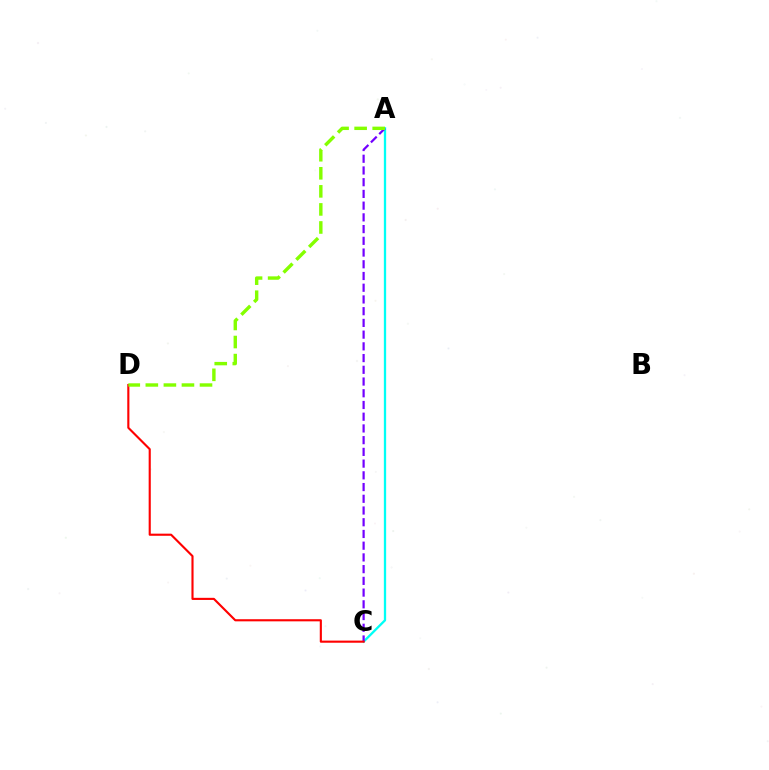{('A', 'C'): [{'color': '#00fff6', 'line_style': 'solid', 'thickness': 1.65}, {'color': '#7200ff', 'line_style': 'dashed', 'thickness': 1.59}], ('C', 'D'): [{'color': '#ff0000', 'line_style': 'solid', 'thickness': 1.53}], ('A', 'D'): [{'color': '#84ff00', 'line_style': 'dashed', 'thickness': 2.45}]}